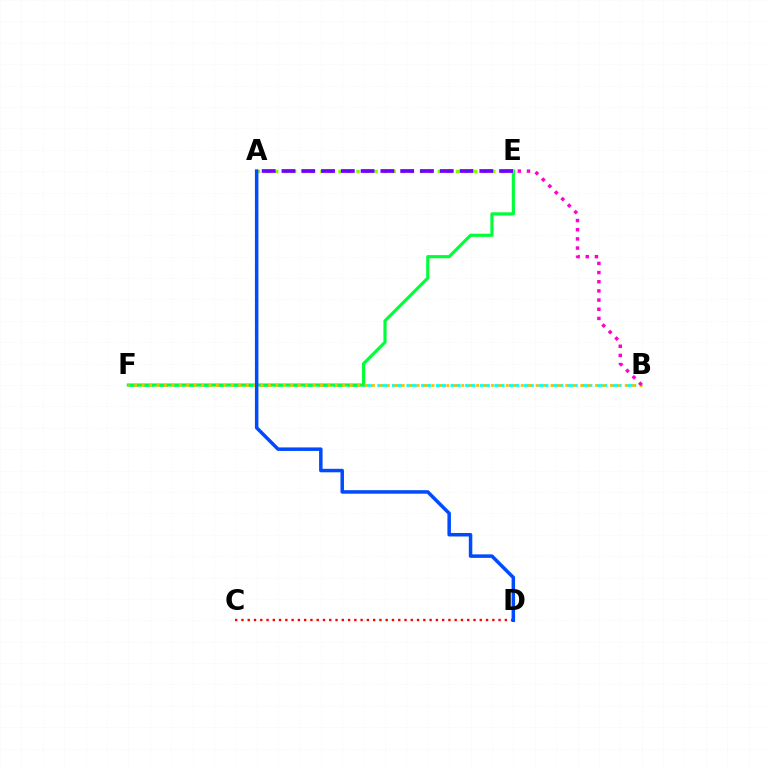{('B', 'F'): [{'color': '#00fff6', 'line_style': 'dashed', 'thickness': 1.99}, {'color': '#ffbd00', 'line_style': 'dotted', 'thickness': 2.02}], ('E', 'F'): [{'color': '#00ff39', 'line_style': 'solid', 'thickness': 2.27}], ('A', 'E'): [{'color': '#84ff00', 'line_style': 'dotted', 'thickness': 2.46}, {'color': '#7200ff', 'line_style': 'dashed', 'thickness': 2.69}], ('C', 'D'): [{'color': '#ff0000', 'line_style': 'dotted', 'thickness': 1.7}], ('A', 'D'): [{'color': '#004bff', 'line_style': 'solid', 'thickness': 2.52}], ('B', 'E'): [{'color': '#ff00cf', 'line_style': 'dotted', 'thickness': 2.49}]}